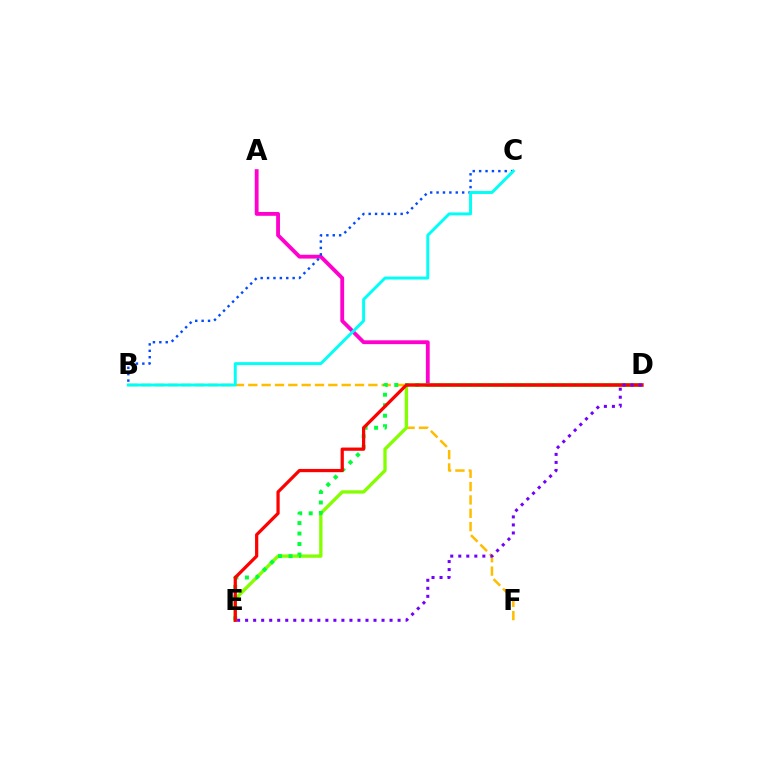{('B', 'F'): [{'color': '#ffbd00', 'line_style': 'dashed', 'thickness': 1.81}], ('A', 'D'): [{'color': '#ff00cf', 'line_style': 'solid', 'thickness': 2.76}], ('D', 'E'): [{'color': '#84ff00', 'line_style': 'solid', 'thickness': 2.4}, {'color': '#00ff39', 'line_style': 'dotted', 'thickness': 2.85}, {'color': '#ff0000', 'line_style': 'solid', 'thickness': 2.33}, {'color': '#7200ff', 'line_style': 'dotted', 'thickness': 2.18}], ('B', 'C'): [{'color': '#004bff', 'line_style': 'dotted', 'thickness': 1.74}, {'color': '#00fff6', 'line_style': 'solid', 'thickness': 2.12}]}